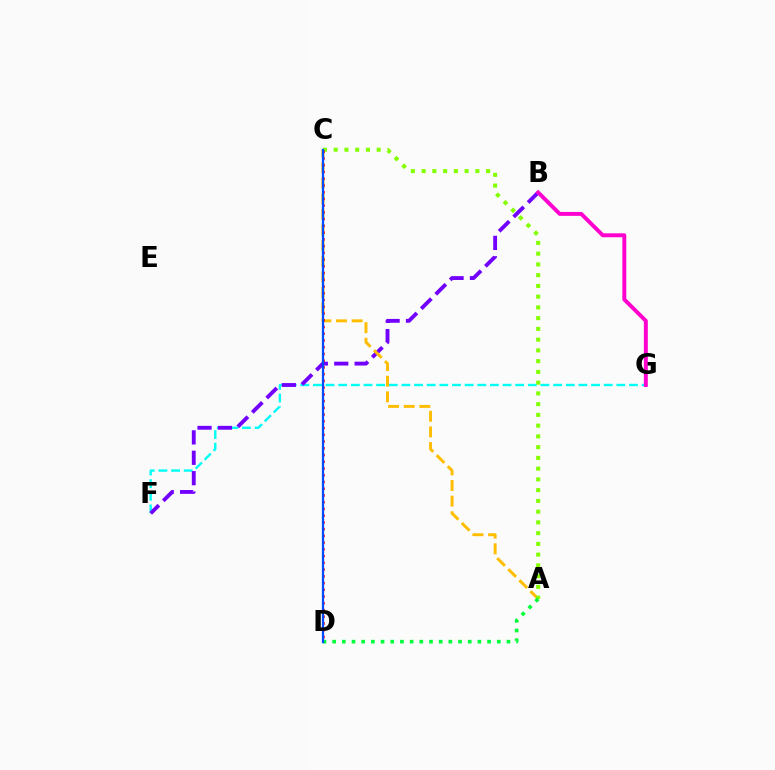{('F', 'G'): [{'color': '#00fff6', 'line_style': 'dashed', 'thickness': 1.72}], ('B', 'F'): [{'color': '#7200ff', 'line_style': 'dashed', 'thickness': 2.77}], ('A', 'C'): [{'color': '#ffbd00', 'line_style': 'dashed', 'thickness': 2.12}, {'color': '#84ff00', 'line_style': 'dotted', 'thickness': 2.92}], ('B', 'G'): [{'color': '#ff00cf', 'line_style': 'solid', 'thickness': 2.83}], ('A', 'D'): [{'color': '#00ff39', 'line_style': 'dotted', 'thickness': 2.63}], ('C', 'D'): [{'color': '#ff0000', 'line_style': 'dotted', 'thickness': 1.83}, {'color': '#004bff', 'line_style': 'solid', 'thickness': 1.63}]}